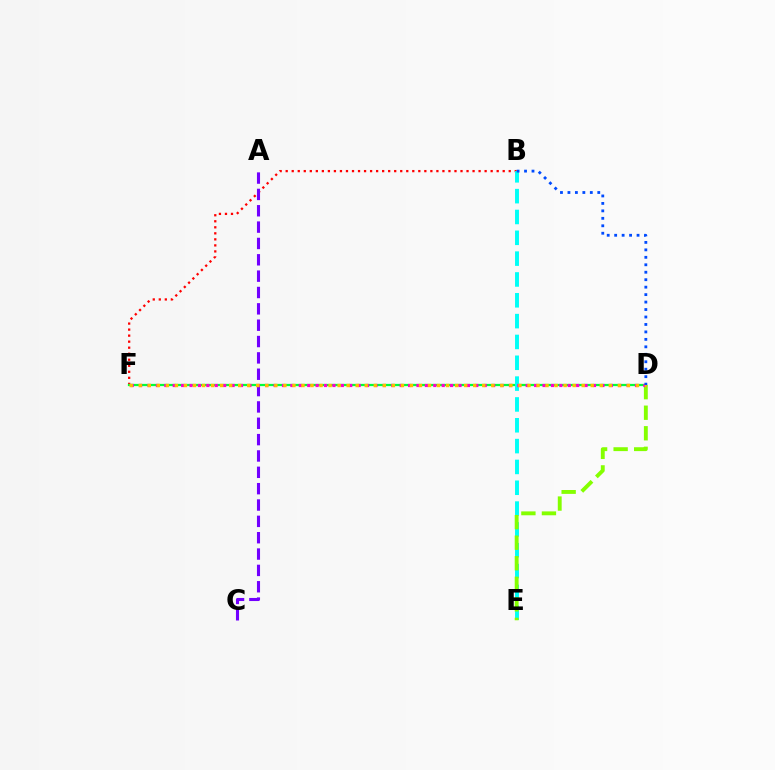{('B', 'F'): [{'color': '#ff0000', 'line_style': 'dotted', 'thickness': 1.64}], ('D', 'F'): [{'color': '#00ff39', 'line_style': 'solid', 'thickness': 1.62}, {'color': '#ff00cf', 'line_style': 'dotted', 'thickness': 2.28}, {'color': '#ffbd00', 'line_style': 'dotted', 'thickness': 2.46}], ('B', 'E'): [{'color': '#00fff6', 'line_style': 'dashed', 'thickness': 2.83}], ('D', 'E'): [{'color': '#84ff00', 'line_style': 'dashed', 'thickness': 2.79}], ('A', 'C'): [{'color': '#7200ff', 'line_style': 'dashed', 'thickness': 2.22}], ('B', 'D'): [{'color': '#004bff', 'line_style': 'dotted', 'thickness': 2.03}]}